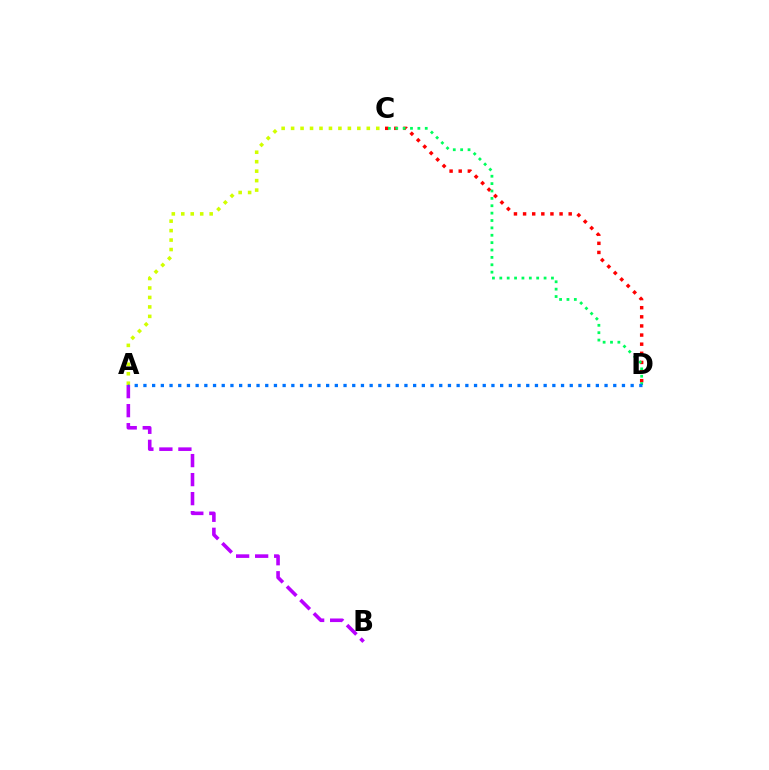{('A', 'B'): [{'color': '#b900ff', 'line_style': 'dashed', 'thickness': 2.58}], ('C', 'D'): [{'color': '#ff0000', 'line_style': 'dotted', 'thickness': 2.48}, {'color': '#00ff5c', 'line_style': 'dotted', 'thickness': 2.0}], ('A', 'C'): [{'color': '#d1ff00', 'line_style': 'dotted', 'thickness': 2.57}], ('A', 'D'): [{'color': '#0074ff', 'line_style': 'dotted', 'thickness': 2.36}]}